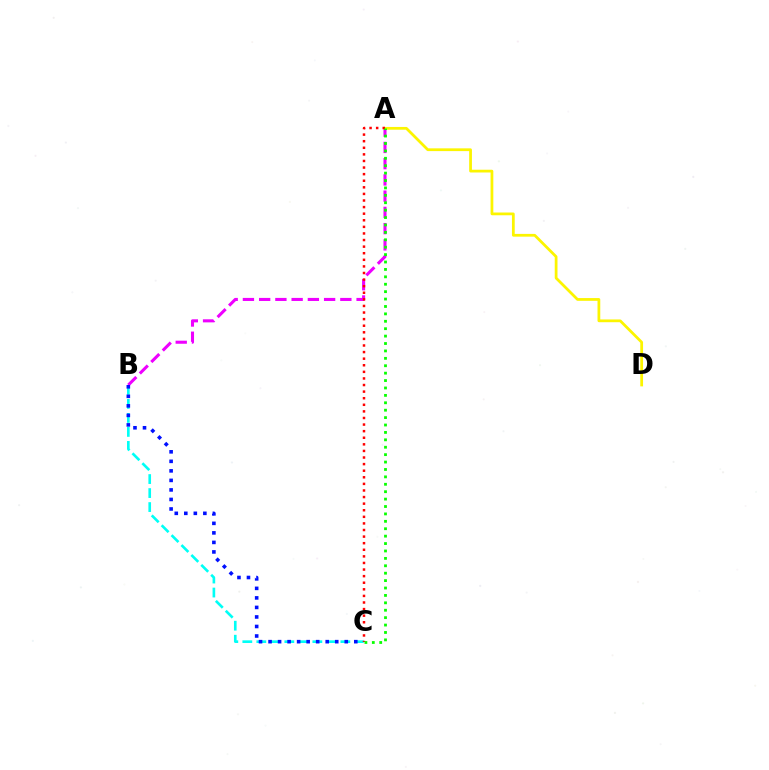{('A', 'B'): [{'color': '#ee00ff', 'line_style': 'dashed', 'thickness': 2.21}], ('B', 'C'): [{'color': '#00fff6', 'line_style': 'dashed', 'thickness': 1.9}, {'color': '#0010ff', 'line_style': 'dotted', 'thickness': 2.59}], ('A', 'D'): [{'color': '#fcf500', 'line_style': 'solid', 'thickness': 1.99}], ('A', 'C'): [{'color': '#ff0000', 'line_style': 'dotted', 'thickness': 1.79}, {'color': '#08ff00', 'line_style': 'dotted', 'thickness': 2.01}]}